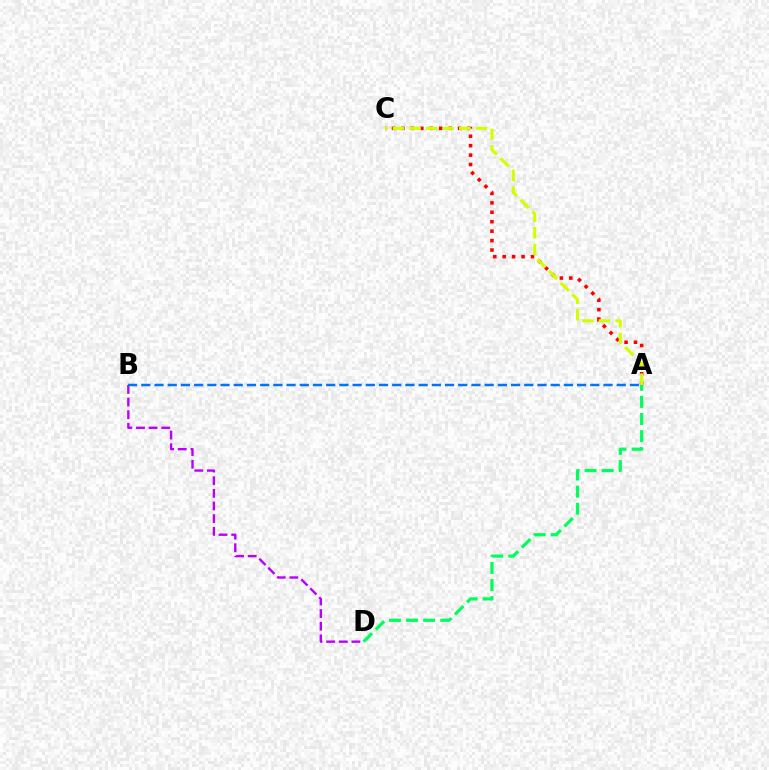{('B', 'D'): [{'color': '#b900ff', 'line_style': 'dashed', 'thickness': 1.72}], ('A', 'C'): [{'color': '#ff0000', 'line_style': 'dotted', 'thickness': 2.56}, {'color': '#d1ff00', 'line_style': 'dashed', 'thickness': 2.25}], ('A', 'B'): [{'color': '#0074ff', 'line_style': 'dashed', 'thickness': 1.79}], ('A', 'D'): [{'color': '#00ff5c', 'line_style': 'dashed', 'thickness': 2.32}]}